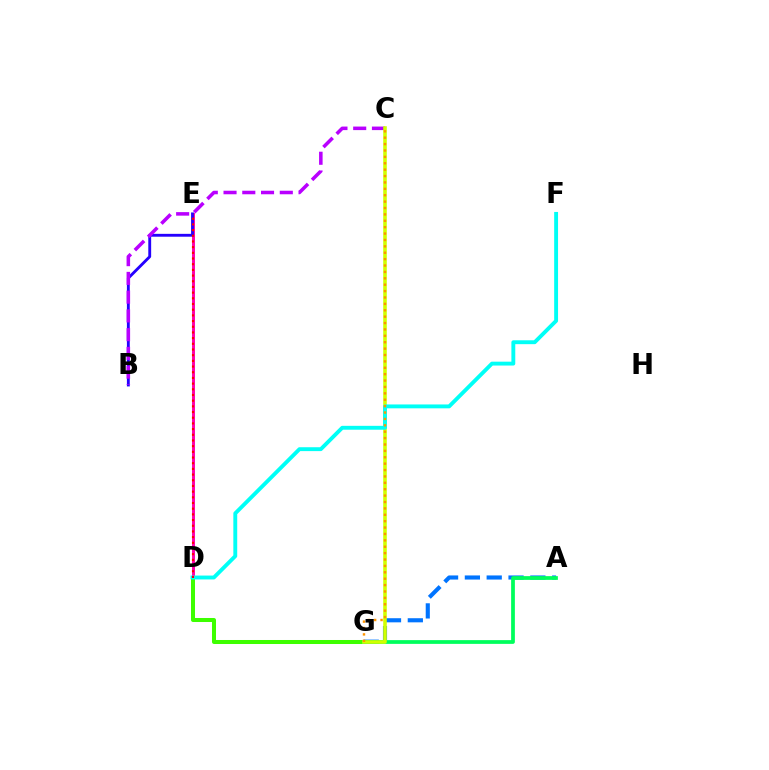{('D', 'E'): [{'color': '#ff00ac', 'line_style': 'solid', 'thickness': 2.12}, {'color': '#ff0000', 'line_style': 'dotted', 'thickness': 1.54}], ('B', 'E'): [{'color': '#2500ff', 'line_style': 'solid', 'thickness': 2.06}], ('D', 'G'): [{'color': '#3dff00', 'line_style': 'solid', 'thickness': 2.89}], ('A', 'G'): [{'color': '#0074ff', 'line_style': 'dashed', 'thickness': 2.97}, {'color': '#00ff5c', 'line_style': 'solid', 'thickness': 2.7}], ('B', 'C'): [{'color': '#b900ff', 'line_style': 'dashed', 'thickness': 2.55}], ('C', 'G'): [{'color': '#d1ff00', 'line_style': 'solid', 'thickness': 2.57}, {'color': '#ff9400', 'line_style': 'dotted', 'thickness': 1.74}], ('D', 'F'): [{'color': '#00fff6', 'line_style': 'solid', 'thickness': 2.79}]}